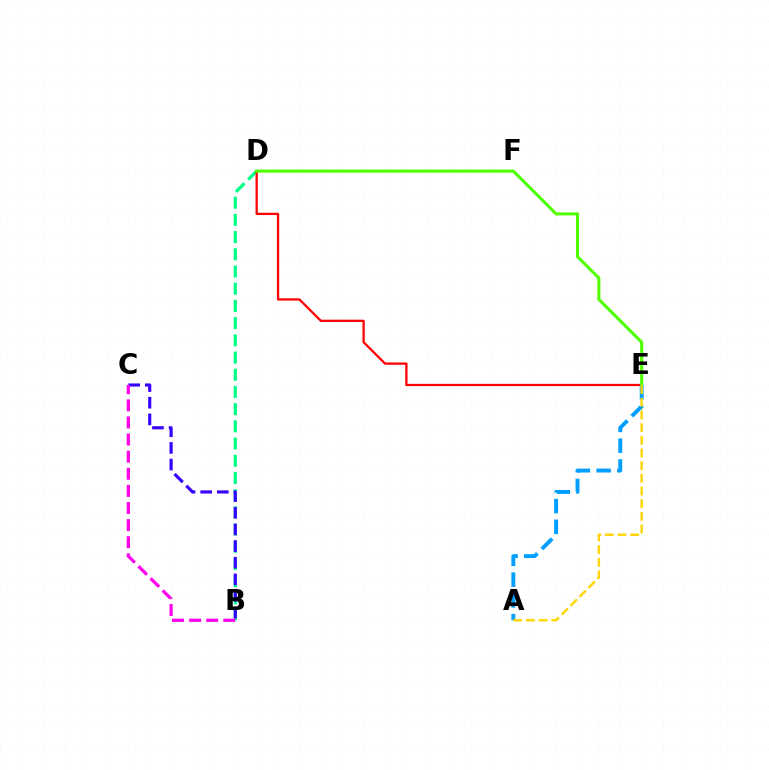{('B', 'D'): [{'color': '#00ff86', 'line_style': 'dashed', 'thickness': 2.34}], ('D', 'E'): [{'color': '#ff0000', 'line_style': 'solid', 'thickness': 1.64}, {'color': '#4fff00', 'line_style': 'solid', 'thickness': 2.2}], ('B', 'C'): [{'color': '#3700ff', 'line_style': 'dashed', 'thickness': 2.26}, {'color': '#ff00ed', 'line_style': 'dashed', 'thickness': 2.32}], ('A', 'E'): [{'color': '#009eff', 'line_style': 'dashed', 'thickness': 2.82}, {'color': '#ffd500', 'line_style': 'dashed', 'thickness': 1.72}]}